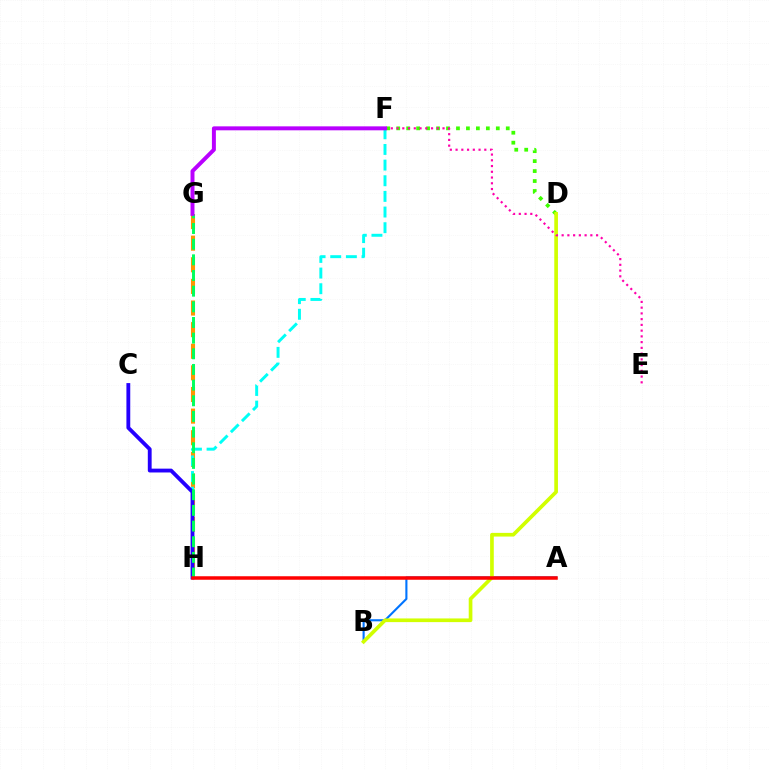{('G', 'H'): [{'color': '#ff9400', 'line_style': 'dashed', 'thickness': 2.94}, {'color': '#00ff5c', 'line_style': 'dashed', 'thickness': 2.13}], ('A', 'B'): [{'color': '#0074ff', 'line_style': 'solid', 'thickness': 1.52}], ('F', 'H'): [{'color': '#00fff6', 'line_style': 'dashed', 'thickness': 2.13}], ('D', 'F'): [{'color': '#3dff00', 'line_style': 'dotted', 'thickness': 2.71}], ('B', 'D'): [{'color': '#d1ff00', 'line_style': 'solid', 'thickness': 2.65}], ('C', 'H'): [{'color': '#2500ff', 'line_style': 'solid', 'thickness': 2.76}], ('E', 'F'): [{'color': '#ff00ac', 'line_style': 'dotted', 'thickness': 1.56}], ('A', 'H'): [{'color': '#ff0000', 'line_style': 'solid', 'thickness': 2.53}], ('F', 'G'): [{'color': '#b900ff', 'line_style': 'solid', 'thickness': 2.85}]}